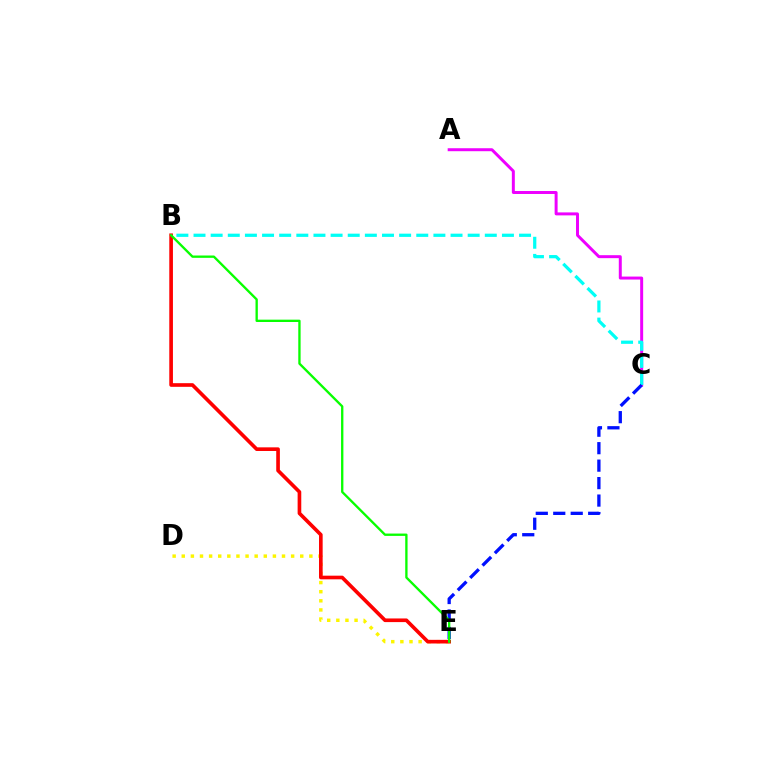{('D', 'E'): [{'color': '#fcf500', 'line_style': 'dotted', 'thickness': 2.48}], ('A', 'C'): [{'color': '#ee00ff', 'line_style': 'solid', 'thickness': 2.14}], ('B', 'E'): [{'color': '#ff0000', 'line_style': 'solid', 'thickness': 2.63}, {'color': '#08ff00', 'line_style': 'solid', 'thickness': 1.68}], ('B', 'C'): [{'color': '#00fff6', 'line_style': 'dashed', 'thickness': 2.33}], ('C', 'E'): [{'color': '#0010ff', 'line_style': 'dashed', 'thickness': 2.37}]}